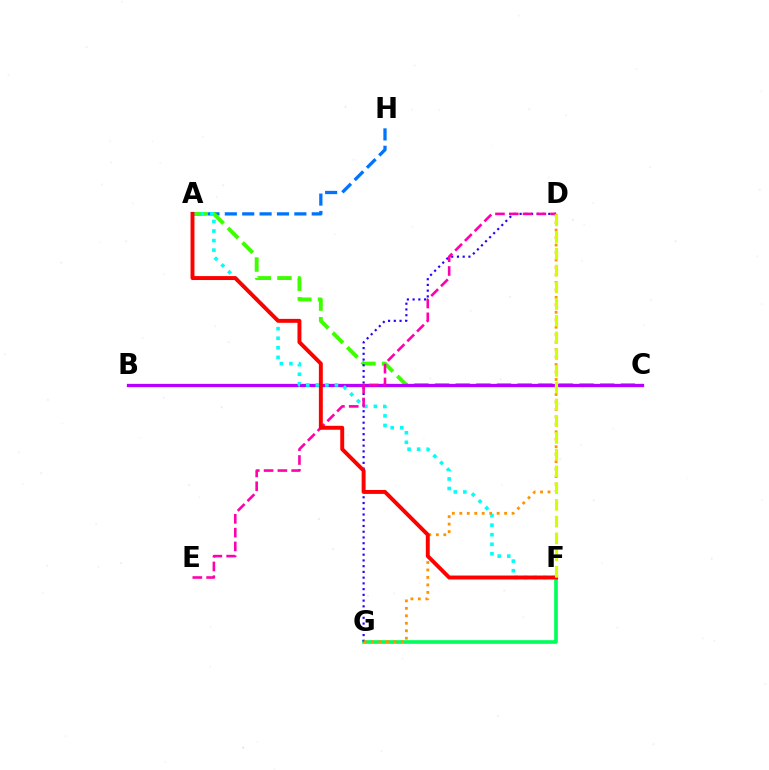{('A', 'H'): [{'color': '#0074ff', 'line_style': 'dashed', 'thickness': 2.36}], ('A', 'C'): [{'color': '#3dff00', 'line_style': 'dashed', 'thickness': 2.8}], ('F', 'G'): [{'color': '#00ff5c', 'line_style': 'solid', 'thickness': 2.64}], ('D', 'G'): [{'color': '#2500ff', 'line_style': 'dotted', 'thickness': 1.56}, {'color': '#ff9400', 'line_style': 'dotted', 'thickness': 2.03}], ('B', 'C'): [{'color': '#b900ff', 'line_style': 'solid', 'thickness': 2.37}], ('A', 'F'): [{'color': '#00fff6', 'line_style': 'dotted', 'thickness': 2.6}, {'color': '#ff0000', 'line_style': 'solid', 'thickness': 2.83}], ('D', 'E'): [{'color': '#ff00ac', 'line_style': 'dashed', 'thickness': 1.88}], ('D', 'F'): [{'color': '#d1ff00', 'line_style': 'dashed', 'thickness': 2.27}]}